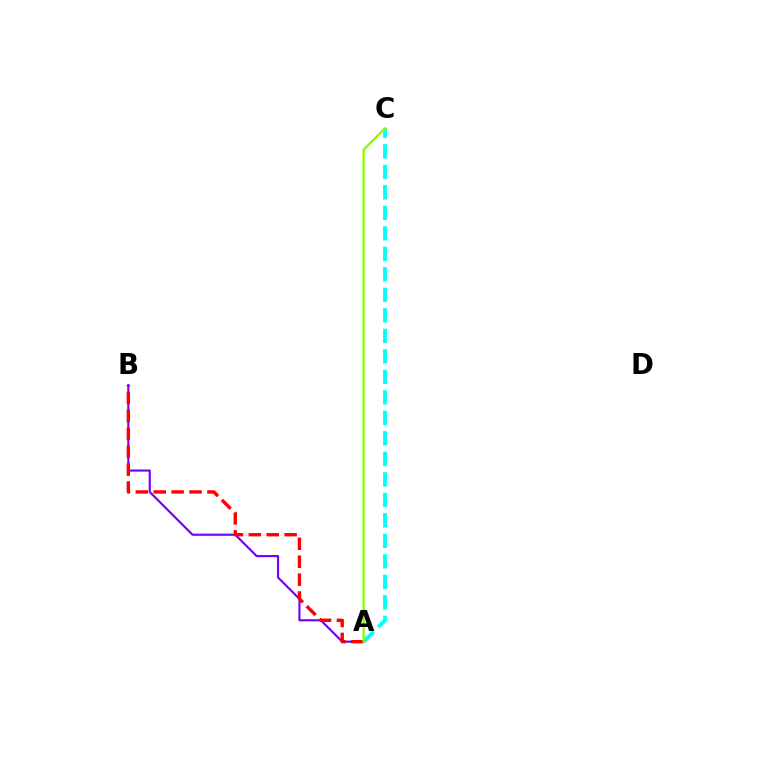{('A', 'C'): [{'color': '#00fff6', 'line_style': 'dashed', 'thickness': 2.79}, {'color': '#84ff00', 'line_style': 'solid', 'thickness': 1.64}], ('A', 'B'): [{'color': '#7200ff', 'line_style': 'solid', 'thickness': 1.55}, {'color': '#ff0000', 'line_style': 'dashed', 'thickness': 2.43}]}